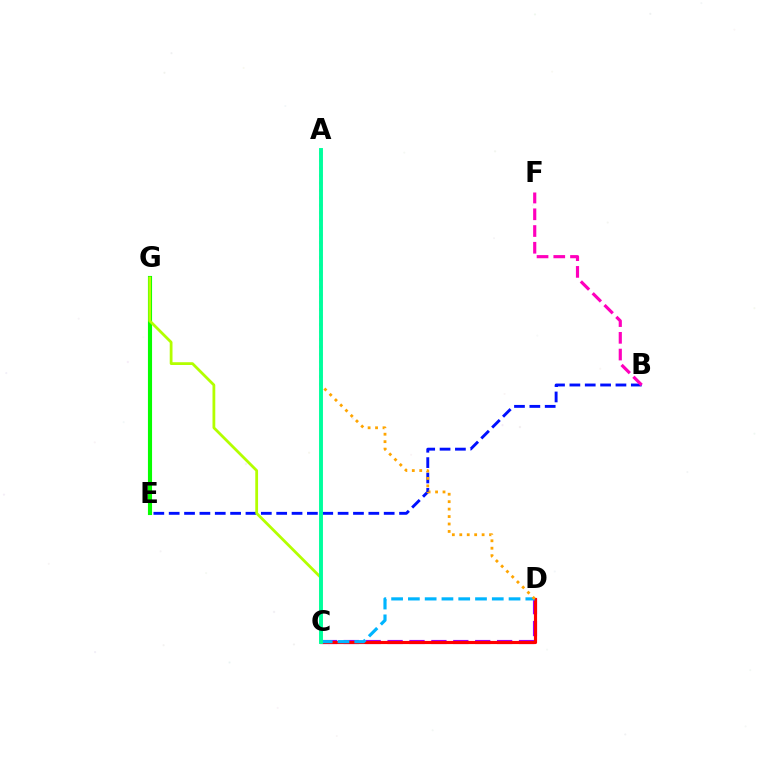{('C', 'D'): [{'color': '#9b00ff', 'line_style': 'dashed', 'thickness': 2.98}, {'color': '#ff0000', 'line_style': 'solid', 'thickness': 2.26}, {'color': '#00b5ff', 'line_style': 'dashed', 'thickness': 2.28}], ('B', 'E'): [{'color': '#0010ff', 'line_style': 'dashed', 'thickness': 2.09}], ('E', 'G'): [{'color': '#08ff00', 'line_style': 'solid', 'thickness': 2.96}], ('B', 'F'): [{'color': '#ff00bd', 'line_style': 'dashed', 'thickness': 2.27}], ('A', 'D'): [{'color': '#ffa500', 'line_style': 'dotted', 'thickness': 2.02}], ('C', 'G'): [{'color': '#b3ff00', 'line_style': 'solid', 'thickness': 2.0}], ('A', 'C'): [{'color': '#00ff9d', 'line_style': 'solid', 'thickness': 2.81}]}